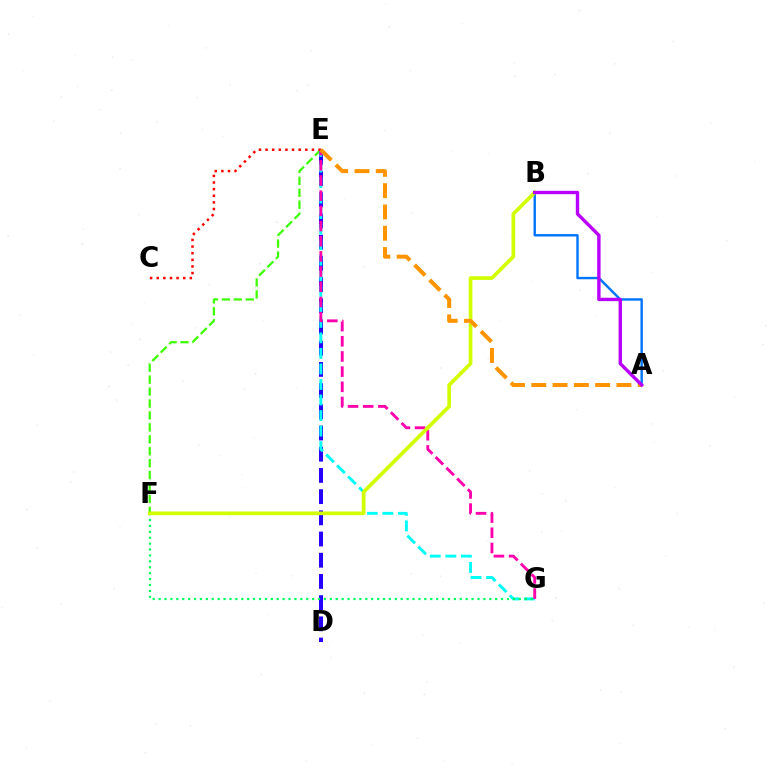{('E', 'F'): [{'color': '#3dff00', 'line_style': 'dashed', 'thickness': 1.62}], ('D', 'E'): [{'color': '#2500ff', 'line_style': 'dashed', 'thickness': 2.88}], ('A', 'B'): [{'color': '#0074ff', 'line_style': 'solid', 'thickness': 1.72}, {'color': '#b900ff', 'line_style': 'solid', 'thickness': 2.44}], ('E', 'G'): [{'color': '#00fff6', 'line_style': 'dashed', 'thickness': 2.11}, {'color': '#ff00ac', 'line_style': 'dashed', 'thickness': 2.06}], ('F', 'G'): [{'color': '#00ff5c', 'line_style': 'dotted', 'thickness': 1.6}], ('B', 'F'): [{'color': '#d1ff00', 'line_style': 'solid', 'thickness': 2.66}], ('C', 'E'): [{'color': '#ff0000', 'line_style': 'dotted', 'thickness': 1.8}], ('A', 'E'): [{'color': '#ff9400', 'line_style': 'dashed', 'thickness': 2.89}]}